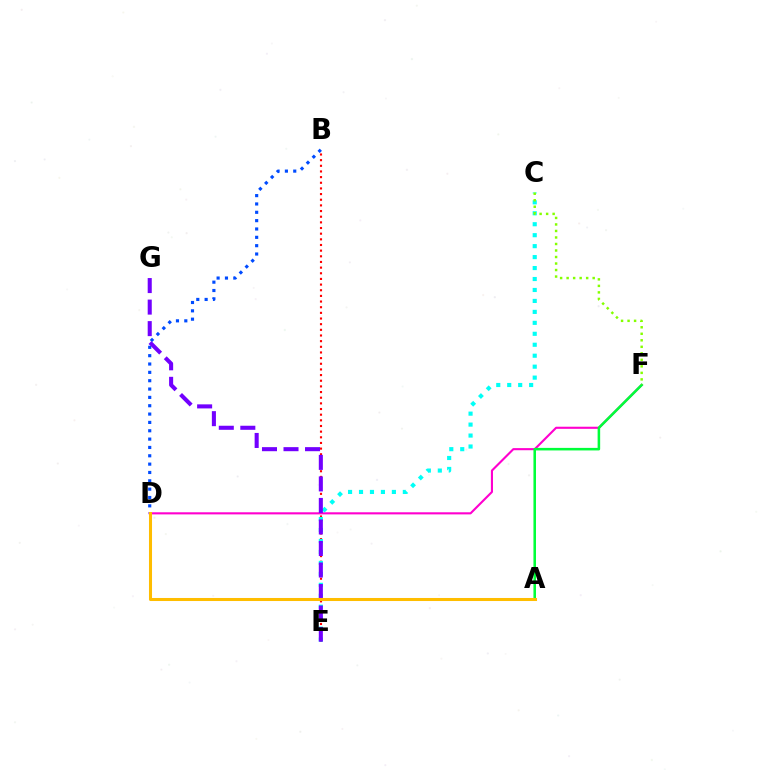{('B', 'D'): [{'color': '#004bff', 'line_style': 'dotted', 'thickness': 2.27}], ('B', 'E'): [{'color': '#ff0000', 'line_style': 'dotted', 'thickness': 1.54}], ('D', 'F'): [{'color': '#ff00cf', 'line_style': 'solid', 'thickness': 1.52}], ('C', 'E'): [{'color': '#00fff6', 'line_style': 'dotted', 'thickness': 2.98}], ('E', 'G'): [{'color': '#7200ff', 'line_style': 'dashed', 'thickness': 2.92}], ('A', 'F'): [{'color': '#00ff39', 'line_style': 'solid', 'thickness': 1.84}], ('C', 'F'): [{'color': '#84ff00', 'line_style': 'dotted', 'thickness': 1.77}], ('A', 'D'): [{'color': '#ffbd00', 'line_style': 'solid', 'thickness': 2.19}]}